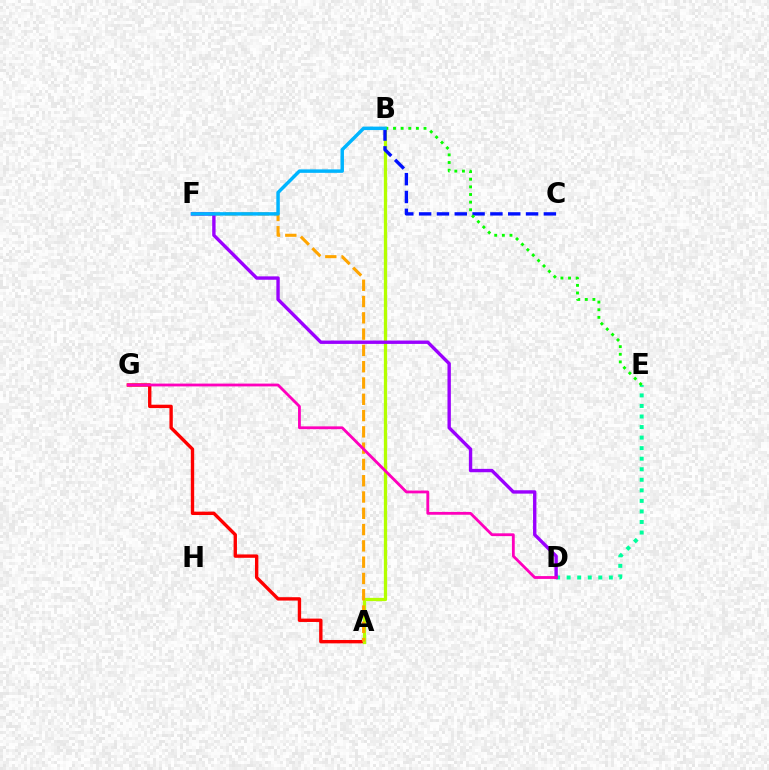{('A', 'G'): [{'color': '#ff0000', 'line_style': 'solid', 'thickness': 2.43}], ('A', 'B'): [{'color': '#b3ff00', 'line_style': 'solid', 'thickness': 2.35}], ('A', 'F'): [{'color': '#ffa500', 'line_style': 'dashed', 'thickness': 2.21}], ('D', 'E'): [{'color': '#00ff9d', 'line_style': 'dotted', 'thickness': 2.87}], ('D', 'F'): [{'color': '#9b00ff', 'line_style': 'solid', 'thickness': 2.43}], ('B', 'C'): [{'color': '#0010ff', 'line_style': 'dashed', 'thickness': 2.42}], ('B', 'E'): [{'color': '#08ff00', 'line_style': 'dotted', 'thickness': 2.07}], ('B', 'F'): [{'color': '#00b5ff', 'line_style': 'solid', 'thickness': 2.49}], ('D', 'G'): [{'color': '#ff00bd', 'line_style': 'solid', 'thickness': 2.02}]}